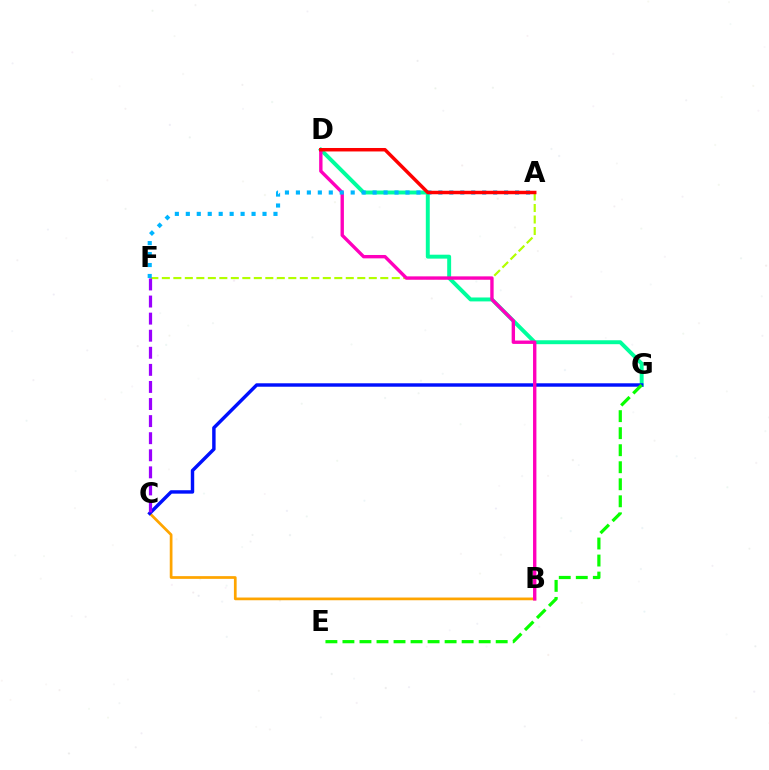{('B', 'C'): [{'color': '#ffa500', 'line_style': 'solid', 'thickness': 1.96}], ('D', 'G'): [{'color': '#00ff9d', 'line_style': 'solid', 'thickness': 2.83}], ('A', 'F'): [{'color': '#b3ff00', 'line_style': 'dashed', 'thickness': 1.56}, {'color': '#00b5ff', 'line_style': 'dotted', 'thickness': 2.98}], ('C', 'G'): [{'color': '#0010ff', 'line_style': 'solid', 'thickness': 2.47}], ('C', 'F'): [{'color': '#9b00ff', 'line_style': 'dashed', 'thickness': 2.32}], ('B', 'D'): [{'color': '#ff00bd', 'line_style': 'solid', 'thickness': 2.43}], ('E', 'G'): [{'color': '#08ff00', 'line_style': 'dashed', 'thickness': 2.31}], ('A', 'D'): [{'color': '#ff0000', 'line_style': 'solid', 'thickness': 2.5}]}